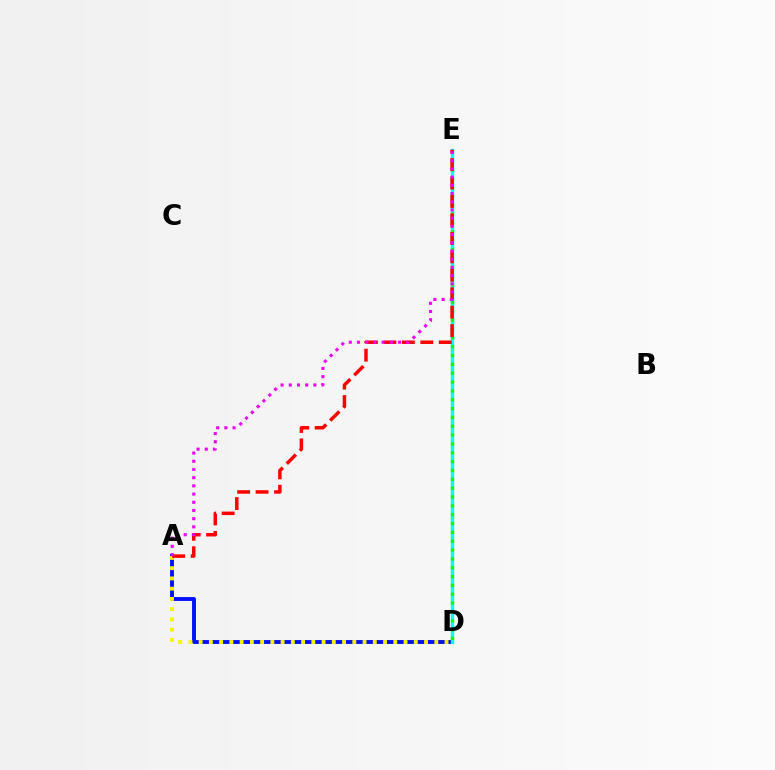{('A', 'D'): [{'color': '#0010ff', 'line_style': 'solid', 'thickness': 2.79}, {'color': '#fcf500', 'line_style': 'dotted', 'thickness': 2.78}], ('D', 'E'): [{'color': '#00fff6', 'line_style': 'solid', 'thickness': 2.44}, {'color': '#08ff00', 'line_style': 'dotted', 'thickness': 2.4}], ('A', 'E'): [{'color': '#ff0000', 'line_style': 'dashed', 'thickness': 2.51}, {'color': '#ee00ff', 'line_style': 'dotted', 'thickness': 2.23}]}